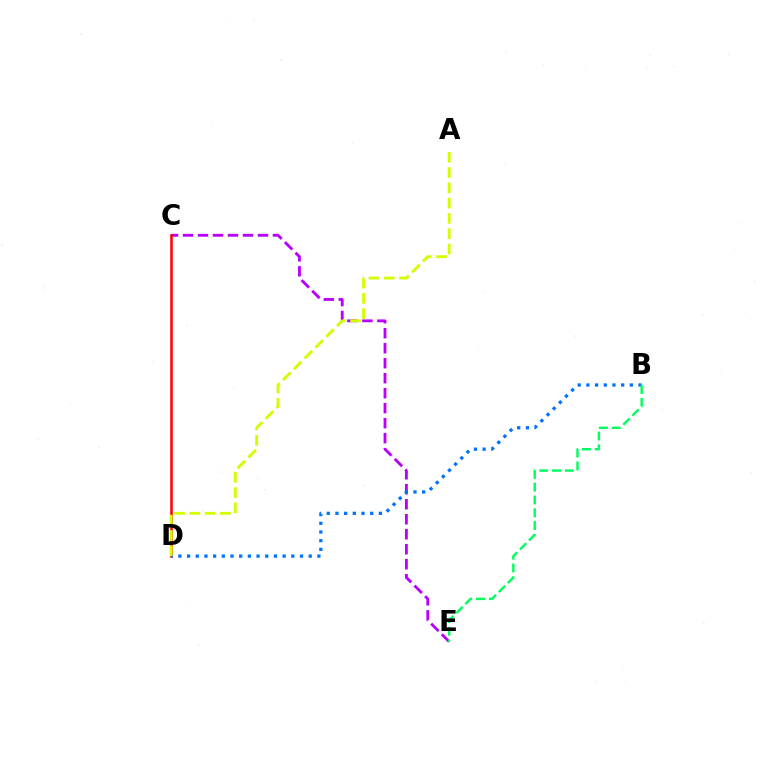{('C', 'E'): [{'color': '#b900ff', 'line_style': 'dashed', 'thickness': 2.04}], ('C', 'D'): [{'color': '#ff0000', 'line_style': 'solid', 'thickness': 1.82}], ('B', 'D'): [{'color': '#0074ff', 'line_style': 'dotted', 'thickness': 2.36}], ('A', 'D'): [{'color': '#d1ff00', 'line_style': 'dashed', 'thickness': 2.08}], ('B', 'E'): [{'color': '#00ff5c', 'line_style': 'dashed', 'thickness': 1.74}]}